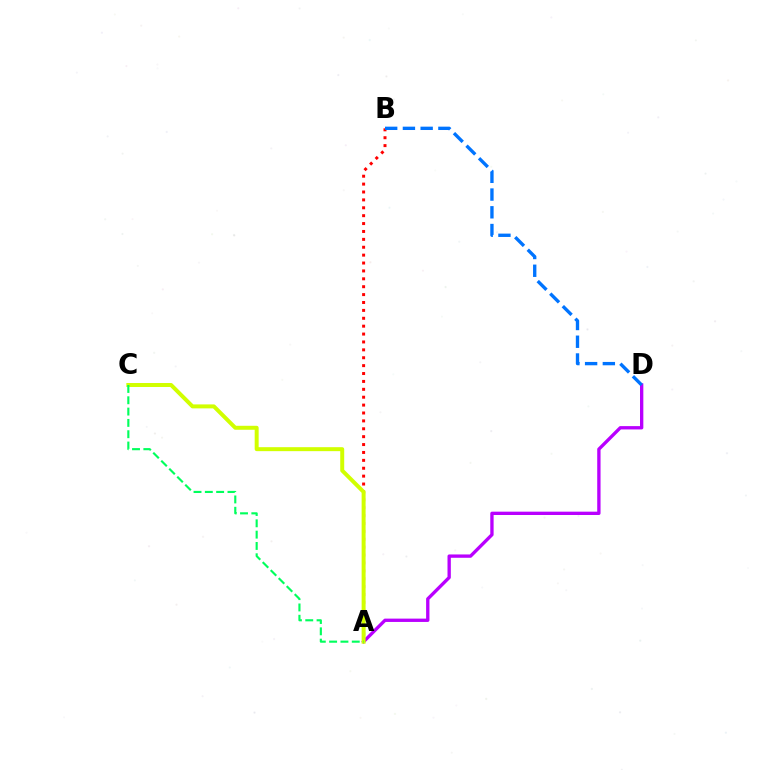{('A', 'D'): [{'color': '#b900ff', 'line_style': 'solid', 'thickness': 2.4}], ('A', 'B'): [{'color': '#ff0000', 'line_style': 'dotted', 'thickness': 2.14}], ('A', 'C'): [{'color': '#d1ff00', 'line_style': 'solid', 'thickness': 2.86}, {'color': '#00ff5c', 'line_style': 'dashed', 'thickness': 1.54}], ('B', 'D'): [{'color': '#0074ff', 'line_style': 'dashed', 'thickness': 2.41}]}